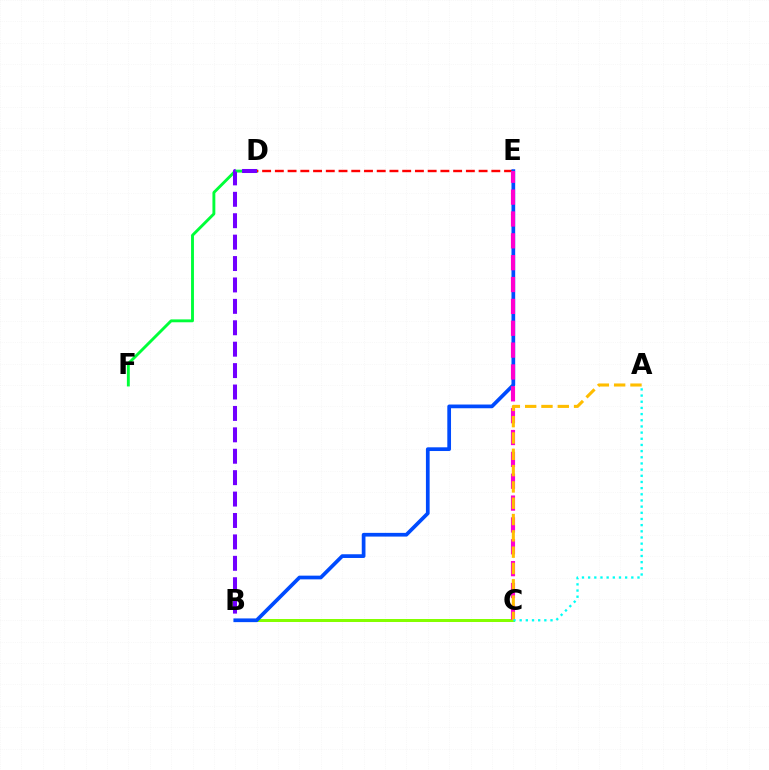{('B', 'C'): [{'color': '#84ff00', 'line_style': 'solid', 'thickness': 2.15}], ('D', 'F'): [{'color': '#00ff39', 'line_style': 'solid', 'thickness': 2.08}], ('D', 'E'): [{'color': '#ff0000', 'line_style': 'dashed', 'thickness': 1.73}], ('B', 'E'): [{'color': '#004bff', 'line_style': 'solid', 'thickness': 2.67}], ('C', 'E'): [{'color': '#ff00cf', 'line_style': 'dashed', 'thickness': 2.97}], ('A', 'C'): [{'color': '#ffbd00', 'line_style': 'dashed', 'thickness': 2.22}, {'color': '#00fff6', 'line_style': 'dotted', 'thickness': 1.68}], ('B', 'D'): [{'color': '#7200ff', 'line_style': 'dashed', 'thickness': 2.91}]}